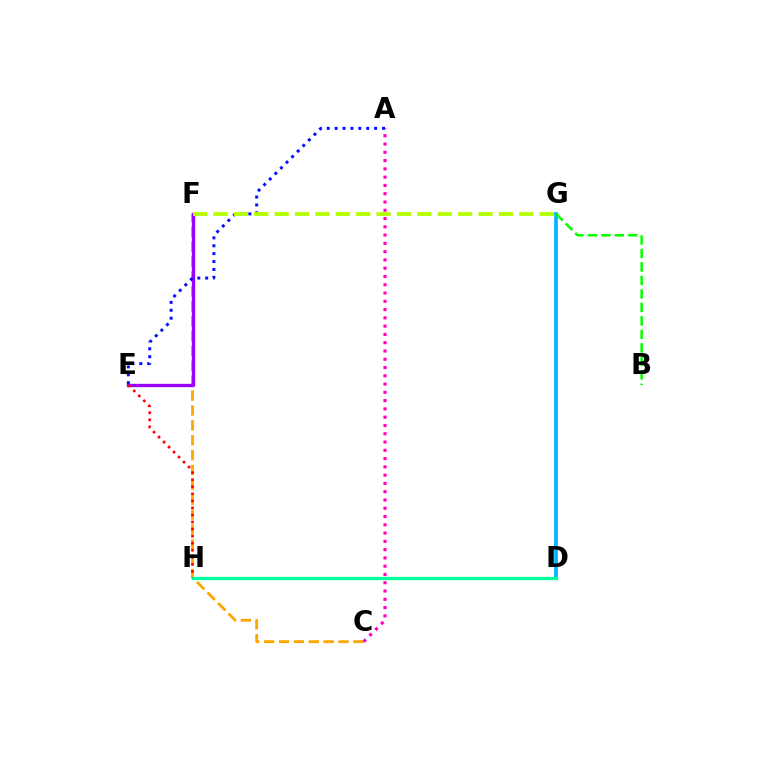{('D', 'G'): [{'color': '#00b5ff', 'line_style': 'solid', 'thickness': 2.67}], ('C', 'F'): [{'color': '#ffa500', 'line_style': 'dashed', 'thickness': 2.02}], ('D', 'H'): [{'color': '#00ff9d', 'line_style': 'solid', 'thickness': 2.39}], ('E', 'F'): [{'color': '#9b00ff', 'line_style': 'solid', 'thickness': 2.41}], ('E', 'H'): [{'color': '#ff0000', 'line_style': 'dotted', 'thickness': 1.92}], ('A', 'C'): [{'color': '#ff00bd', 'line_style': 'dotted', 'thickness': 2.25}], ('A', 'E'): [{'color': '#0010ff', 'line_style': 'dotted', 'thickness': 2.15}], ('F', 'G'): [{'color': '#b3ff00', 'line_style': 'dashed', 'thickness': 2.77}], ('B', 'G'): [{'color': '#08ff00', 'line_style': 'dashed', 'thickness': 1.83}]}